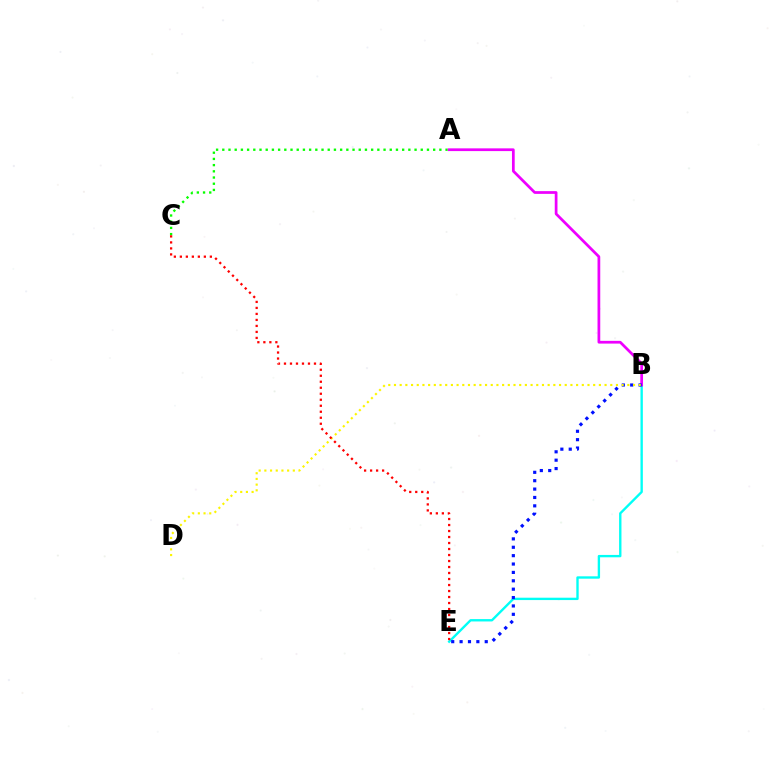{('A', 'C'): [{'color': '#08ff00', 'line_style': 'dotted', 'thickness': 1.69}], ('B', 'E'): [{'color': '#00fff6', 'line_style': 'solid', 'thickness': 1.7}, {'color': '#0010ff', 'line_style': 'dotted', 'thickness': 2.28}], ('A', 'B'): [{'color': '#ee00ff', 'line_style': 'solid', 'thickness': 1.97}], ('B', 'D'): [{'color': '#fcf500', 'line_style': 'dotted', 'thickness': 1.55}], ('C', 'E'): [{'color': '#ff0000', 'line_style': 'dotted', 'thickness': 1.63}]}